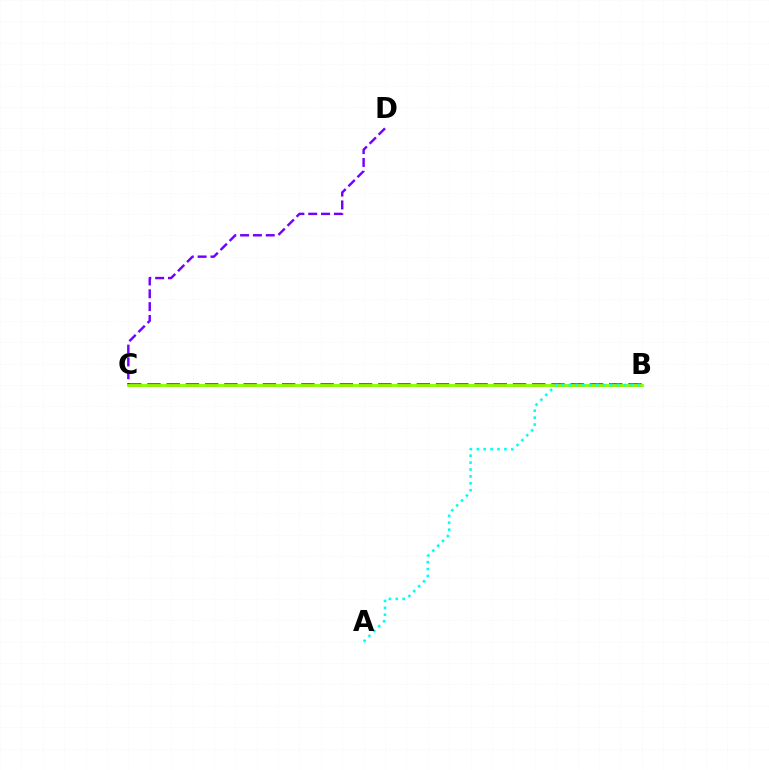{('B', 'C'): [{'color': '#ff0000', 'line_style': 'dashed', 'thickness': 2.61}, {'color': '#84ff00', 'line_style': 'solid', 'thickness': 2.05}], ('C', 'D'): [{'color': '#7200ff', 'line_style': 'dashed', 'thickness': 1.74}], ('A', 'B'): [{'color': '#00fff6', 'line_style': 'dotted', 'thickness': 1.87}]}